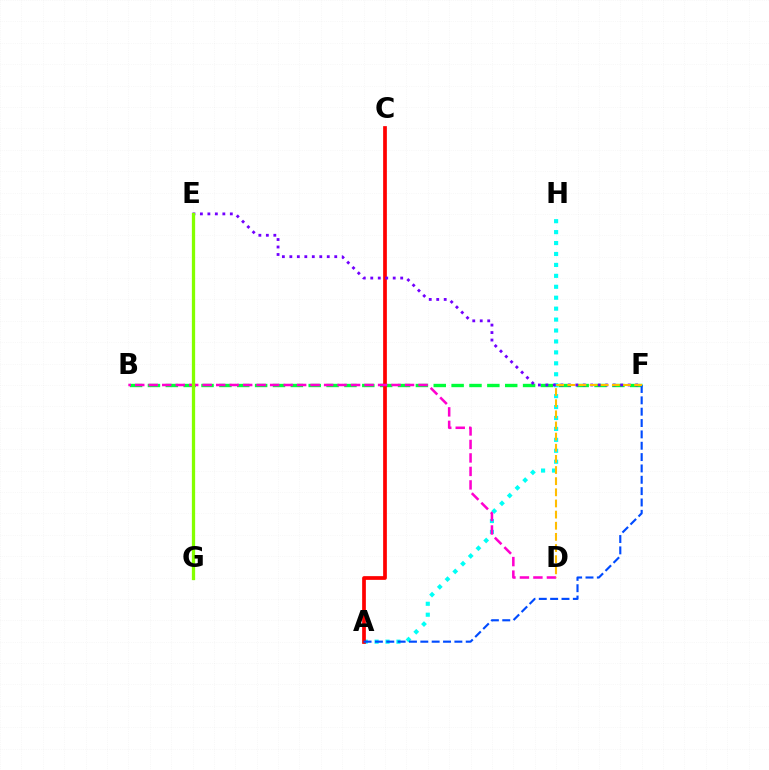{('A', 'H'): [{'color': '#00fff6', 'line_style': 'dotted', 'thickness': 2.97}], ('B', 'F'): [{'color': '#00ff39', 'line_style': 'dashed', 'thickness': 2.43}], ('A', 'C'): [{'color': '#ff0000', 'line_style': 'solid', 'thickness': 2.68}], ('E', 'F'): [{'color': '#7200ff', 'line_style': 'dotted', 'thickness': 2.03}], ('A', 'F'): [{'color': '#004bff', 'line_style': 'dashed', 'thickness': 1.54}], ('B', 'D'): [{'color': '#ff00cf', 'line_style': 'dashed', 'thickness': 1.83}], ('E', 'G'): [{'color': '#84ff00', 'line_style': 'solid', 'thickness': 2.36}], ('D', 'F'): [{'color': '#ffbd00', 'line_style': 'dashed', 'thickness': 1.51}]}